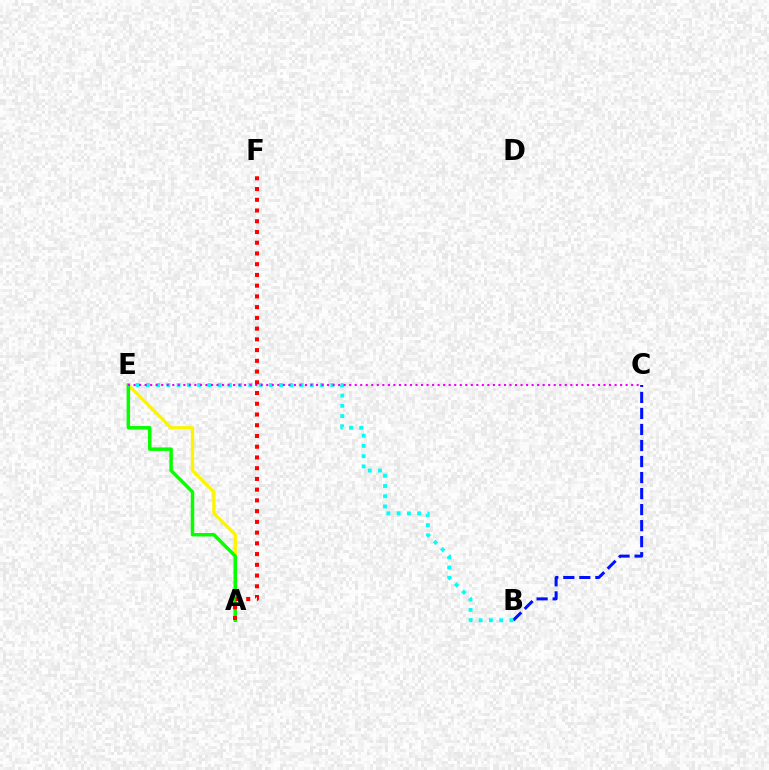{('A', 'E'): [{'color': '#fcf500', 'line_style': 'solid', 'thickness': 2.37}, {'color': '#08ff00', 'line_style': 'solid', 'thickness': 2.5}], ('B', 'C'): [{'color': '#0010ff', 'line_style': 'dashed', 'thickness': 2.18}], ('B', 'E'): [{'color': '#00fff6', 'line_style': 'dotted', 'thickness': 2.78}], ('C', 'E'): [{'color': '#ee00ff', 'line_style': 'dotted', 'thickness': 1.5}], ('A', 'F'): [{'color': '#ff0000', 'line_style': 'dotted', 'thickness': 2.92}]}